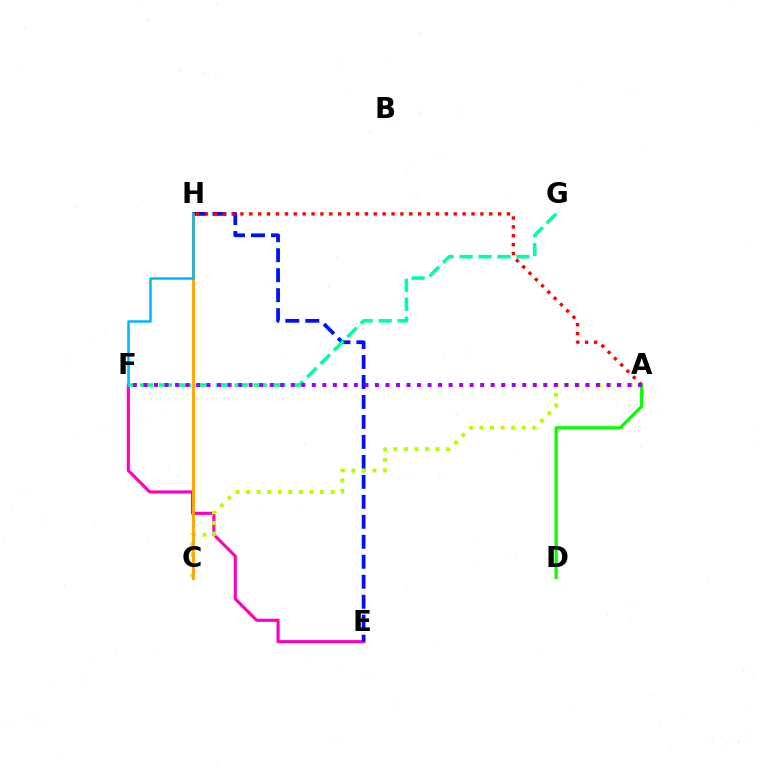{('E', 'F'): [{'color': '#ff00bd', 'line_style': 'solid', 'thickness': 2.25}], ('E', 'H'): [{'color': '#0010ff', 'line_style': 'dashed', 'thickness': 2.71}], ('A', 'C'): [{'color': '#b3ff00', 'line_style': 'dotted', 'thickness': 2.87}], ('C', 'H'): [{'color': '#ffa500', 'line_style': 'solid', 'thickness': 2.06}], ('F', 'H'): [{'color': '#00b5ff', 'line_style': 'solid', 'thickness': 1.81}], ('A', 'D'): [{'color': '#08ff00', 'line_style': 'solid', 'thickness': 2.31}], ('F', 'G'): [{'color': '#00ff9d', 'line_style': 'dashed', 'thickness': 2.57}], ('A', 'H'): [{'color': '#ff0000', 'line_style': 'dotted', 'thickness': 2.41}], ('A', 'F'): [{'color': '#9b00ff', 'line_style': 'dotted', 'thickness': 2.86}]}